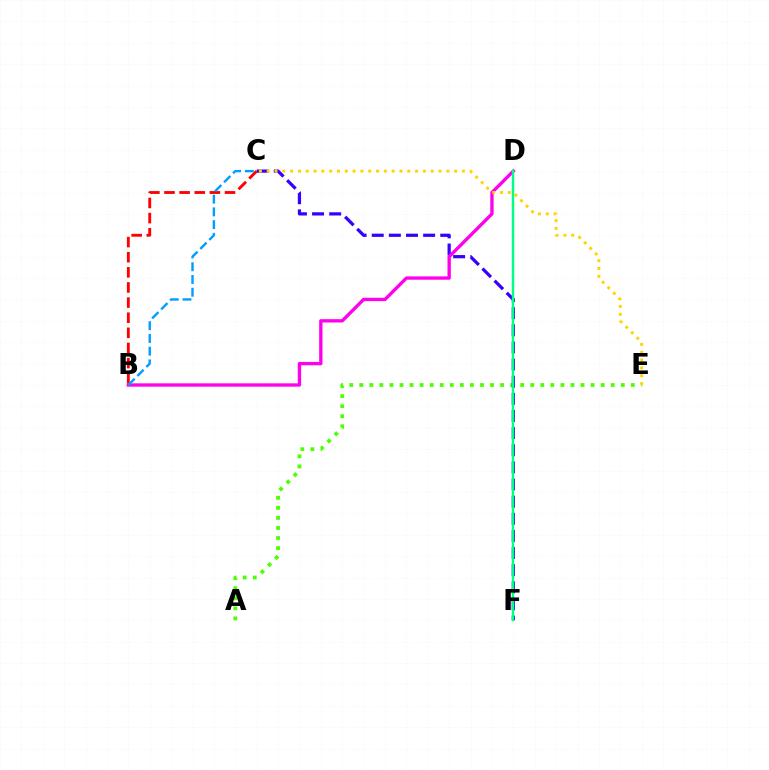{('A', 'E'): [{'color': '#4fff00', 'line_style': 'dotted', 'thickness': 2.73}], ('C', 'F'): [{'color': '#3700ff', 'line_style': 'dashed', 'thickness': 2.33}], ('B', 'C'): [{'color': '#ff0000', 'line_style': 'dashed', 'thickness': 2.05}, {'color': '#009eff', 'line_style': 'dashed', 'thickness': 1.73}], ('B', 'D'): [{'color': '#ff00ed', 'line_style': 'solid', 'thickness': 2.4}], ('C', 'E'): [{'color': '#ffd500', 'line_style': 'dotted', 'thickness': 2.12}], ('D', 'F'): [{'color': '#00ff86', 'line_style': 'solid', 'thickness': 1.76}]}